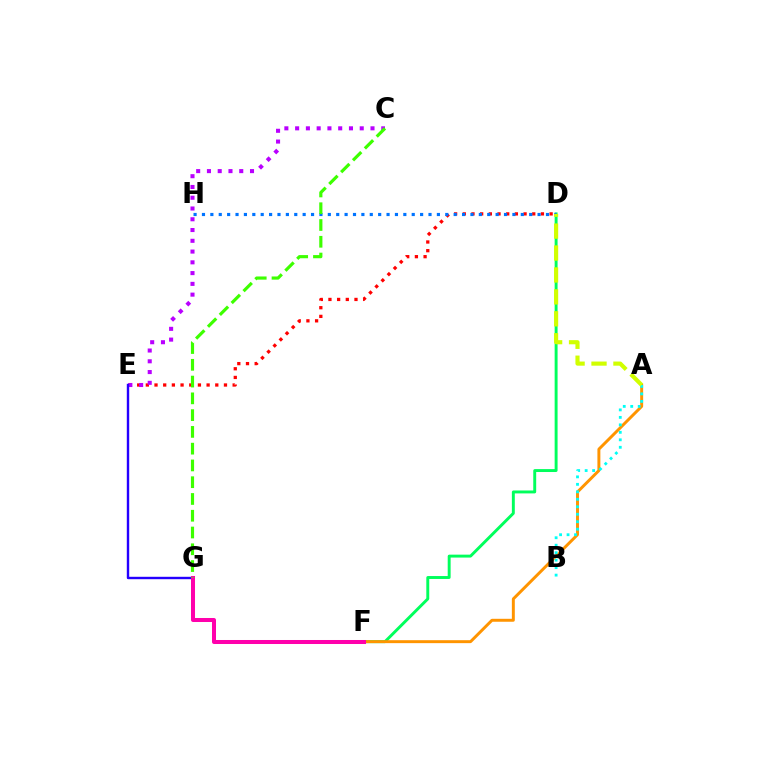{('D', 'F'): [{'color': '#00ff5c', 'line_style': 'solid', 'thickness': 2.1}], ('D', 'E'): [{'color': '#ff0000', 'line_style': 'dotted', 'thickness': 2.36}], ('C', 'E'): [{'color': '#b900ff', 'line_style': 'dotted', 'thickness': 2.93}], ('E', 'G'): [{'color': '#2500ff', 'line_style': 'solid', 'thickness': 1.73}], ('D', 'H'): [{'color': '#0074ff', 'line_style': 'dotted', 'thickness': 2.28}], ('A', 'F'): [{'color': '#ff9400', 'line_style': 'solid', 'thickness': 2.12}], ('A', 'B'): [{'color': '#00fff6', 'line_style': 'dotted', 'thickness': 2.03}], ('A', 'D'): [{'color': '#d1ff00', 'line_style': 'dashed', 'thickness': 2.98}], ('F', 'G'): [{'color': '#ff00ac', 'line_style': 'solid', 'thickness': 2.89}], ('C', 'G'): [{'color': '#3dff00', 'line_style': 'dashed', 'thickness': 2.28}]}